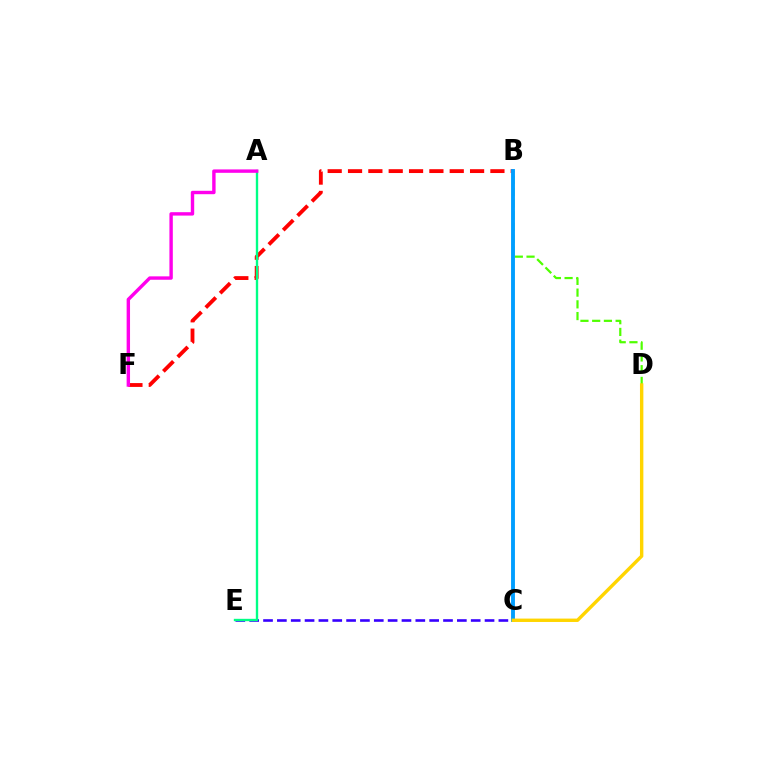{('C', 'E'): [{'color': '#3700ff', 'line_style': 'dashed', 'thickness': 1.88}], ('B', 'D'): [{'color': '#4fff00', 'line_style': 'dashed', 'thickness': 1.59}], ('B', 'F'): [{'color': '#ff0000', 'line_style': 'dashed', 'thickness': 2.76}], ('B', 'C'): [{'color': '#009eff', 'line_style': 'solid', 'thickness': 2.8}], ('A', 'E'): [{'color': '#00ff86', 'line_style': 'solid', 'thickness': 1.7}], ('A', 'F'): [{'color': '#ff00ed', 'line_style': 'solid', 'thickness': 2.45}], ('C', 'D'): [{'color': '#ffd500', 'line_style': 'solid', 'thickness': 2.44}]}